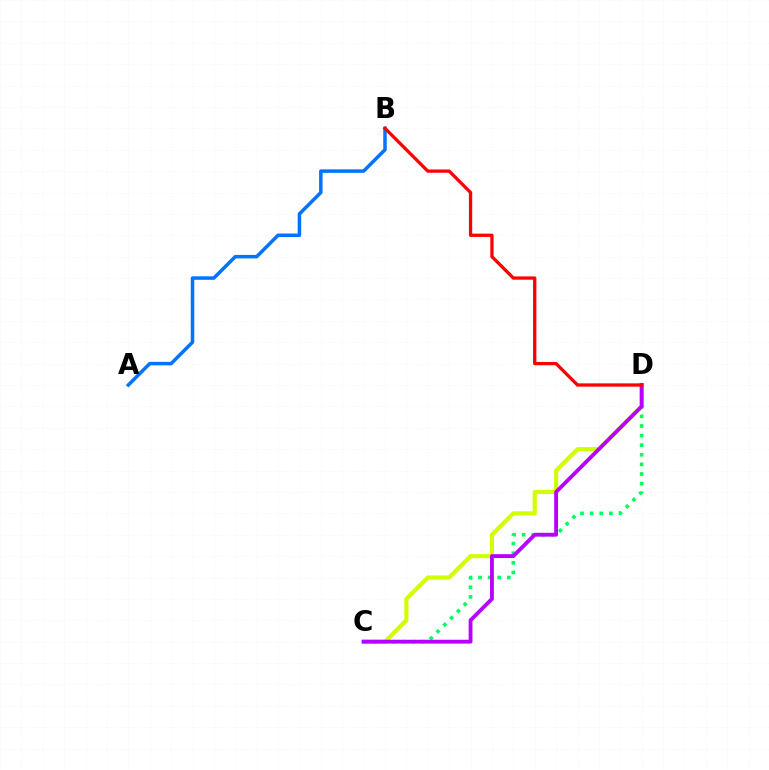{('C', 'D'): [{'color': '#d1ff00', 'line_style': 'solid', 'thickness': 3.0}, {'color': '#00ff5c', 'line_style': 'dotted', 'thickness': 2.61}, {'color': '#b900ff', 'line_style': 'solid', 'thickness': 2.76}], ('A', 'B'): [{'color': '#0074ff', 'line_style': 'solid', 'thickness': 2.52}], ('B', 'D'): [{'color': '#ff0000', 'line_style': 'solid', 'thickness': 2.36}]}